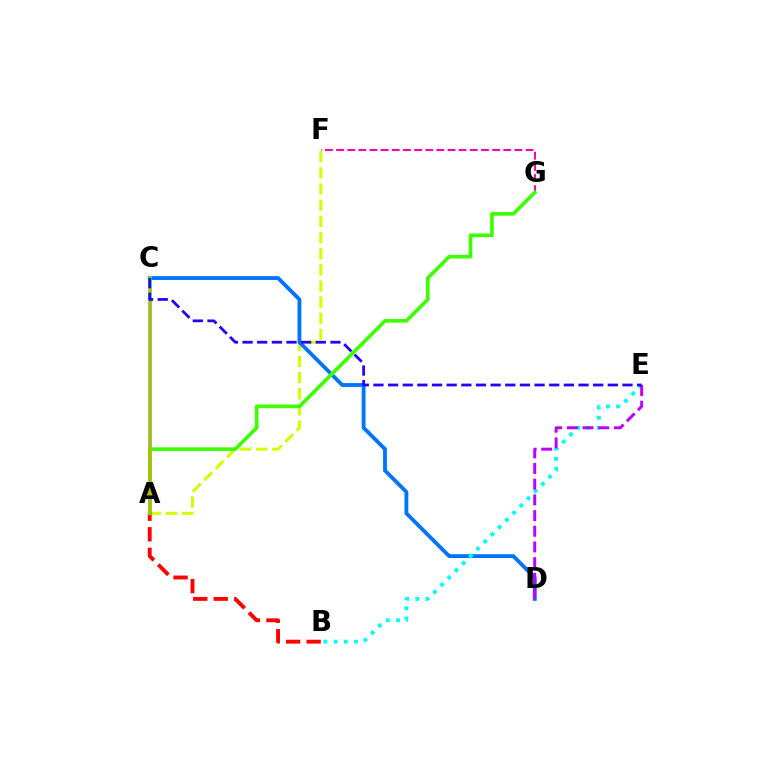{('A', 'F'): [{'color': '#d1ff00', 'line_style': 'dashed', 'thickness': 2.19}], ('C', 'D'): [{'color': '#0074ff', 'line_style': 'solid', 'thickness': 2.76}], ('F', 'G'): [{'color': '#ff00ac', 'line_style': 'dashed', 'thickness': 1.51}], ('B', 'E'): [{'color': '#00fff6', 'line_style': 'dotted', 'thickness': 2.77}], ('A', 'C'): [{'color': '#00ff5c', 'line_style': 'solid', 'thickness': 2.61}, {'color': '#ff9400', 'line_style': 'solid', 'thickness': 1.66}], ('D', 'E'): [{'color': '#b900ff', 'line_style': 'dashed', 'thickness': 2.13}], ('A', 'B'): [{'color': '#ff0000', 'line_style': 'dashed', 'thickness': 2.79}], ('A', 'G'): [{'color': '#3dff00', 'line_style': 'solid', 'thickness': 2.62}], ('C', 'E'): [{'color': '#2500ff', 'line_style': 'dashed', 'thickness': 1.99}]}